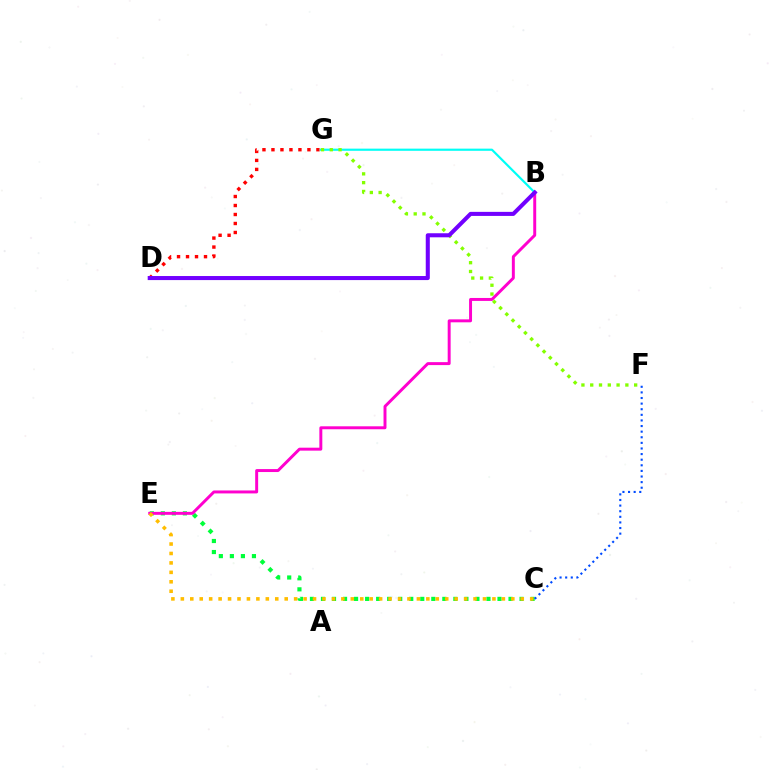{('D', 'G'): [{'color': '#ff0000', 'line_style': 'dotted', 'thickness': 2.44}], ('C', 'E'): [{'color': '#00ff39', 'line_style': 'dotted', 'thickness': 3.0}, {'color': '#ffbd00', 'line_style': 'dotted', 'thickness': 2.57}], ('B', 'E'): [{'color': '#ff00cf', 'line_style': 'solid', 'thickness': 2.13}], ('B', 'G'): [{'color': '#00fff6', 'line_style': 'solid', 'thickness': 1.56}], ('C', 'F'): [{'color': '#004bff', 'line_style': 'dotted', 'thickness': 1.52}], ('F', 'G'): [{'color': '#84ff00', 'line_style': 'dotted', 'thickness': 2.39}], ('B', 'D'): [{'color': '#7200ff', 'line_style': 'solid', 'thickness': 2.92}]}